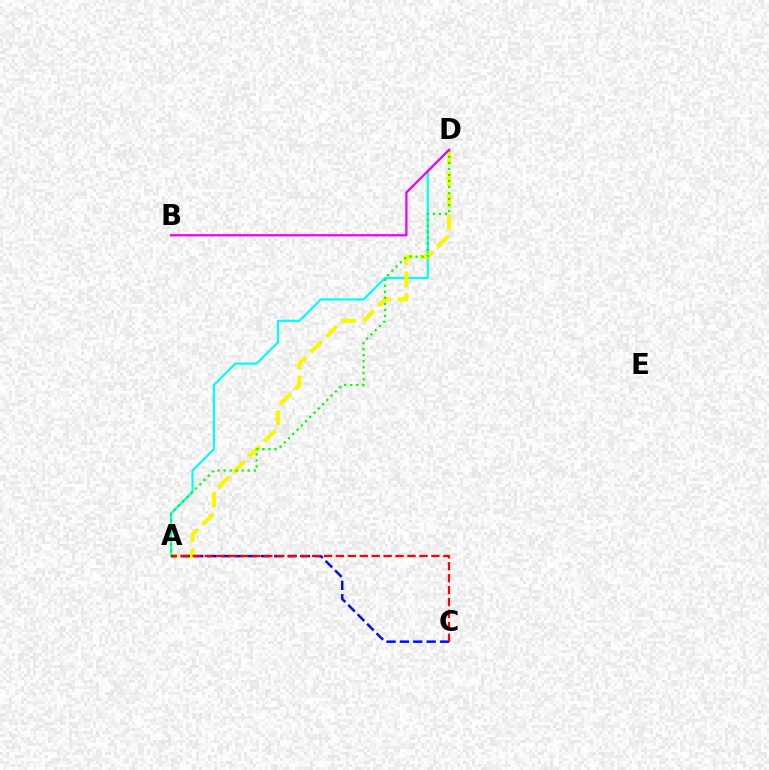{('A', 'D'): [{'color': '#00fff6', 'line_style': 'solid', 'thickness': 1.57}, {'color': '#fcf500', 'line_style': 'dashed', 'thickness': 2.95}, {'color': '#08ff00', 'line_style': 'dotted', 'thickness': 1.64}], ('A', 'C'): [{'color': '#0010ff', 'line_style': 'dashed', 'thickness': 1.81}, {'color': '#ff0000', 'line_style': 'dashed', 'thickness': 1.62}], ('B', 'D'): [{'color': '#ee00ff', 'line_style': 'solid', 'thickness': 1.62}]}